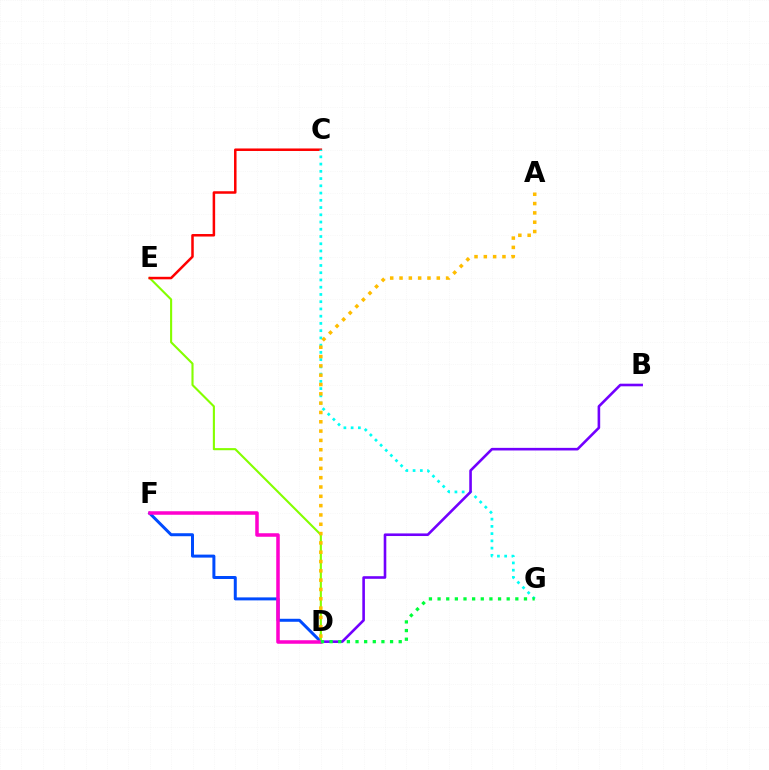{('D', 'F'): [{'color': '#004bff', 'line_style': 'solid', 'thickness': 2.15}, {'color': '#ff00cf', 'line_style': 'solid', 'thickness': 2.54}], ('D', 'E'): [{'color': '#84ff00', 'line_style': 'solid', 'thickness': 1.52}], ('C', 'E'): [{'color': '#ff0000', 'line_style': 'solid', 'thickness': 1.81}], ('C', 'G'): [{'color': '#00fff6', 'line_style': 'dotted', 'thickness': 1.97}], ('A', 'D'): [{'color': '#ffbd00', 'line_style': 'dotted', 'thickness': 2.53}], ('B', 'D'): [{'color': '#7200ff', 'line_style': 'solid', 'thickness': 1.88}], ('D', 'G'): [{'color': '#00ff39', 'line_style': 'dotted', 'thickness': 2.35}]}